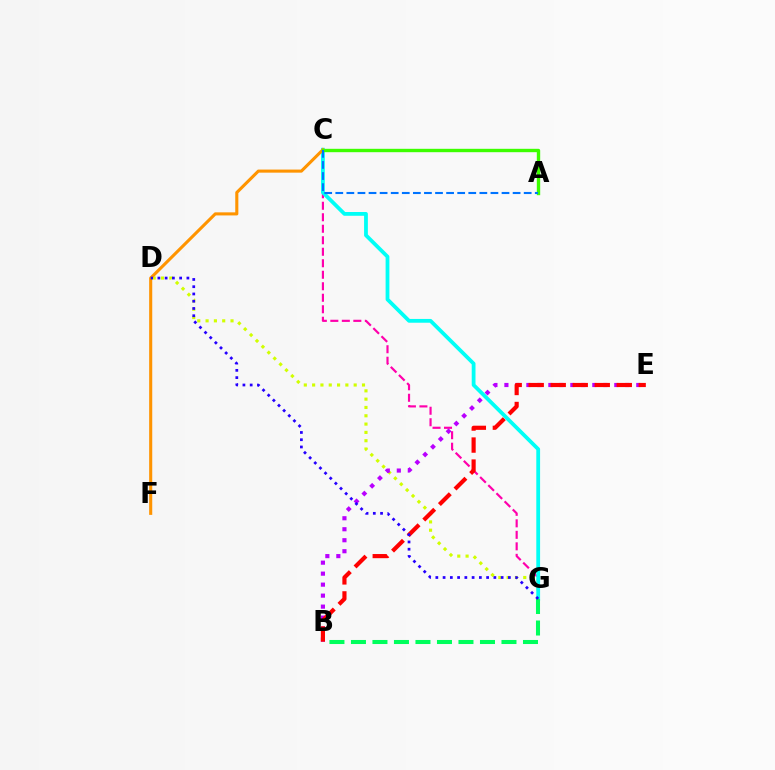{('C', 'G'): [{'color': '#ff00ac', 'line_style': 'dashed', 'thickness': 1.56}, {'color': '#00fff6', 'line_style': 'solid', 'thickness': 2.72}], ('D', 'G'): [{'color': '#d1ff00', 'line_style': 'dotted', 'thickness': 2.26}, {'color': '#2500ff', 'line_style': 'dotted', 'thickness': 1.97}], ('C', 'F'): [{'color': '#ff9400', 'line_style': 'solid', 'thickness': 2.22}], ('B', 'E'): [{'color': '#b900ff', 'line_style': 'dotted', 'thickness': 2.99}, {'color': '#ff0000', 'line_style': 'dashed', 'thickness': 2.99}], ('B', 'G'): [{'color': '#00ff5c', 'line_style': 'dashed', 'thickness': 2.92}], ('A', 'C'): [{'color': '#3dff00', 'line_style': 'solid', 'thickness': 2.44}, {'color': '#0074ff', 'line_style': 'dashed', 'thickness': 1.51}]}